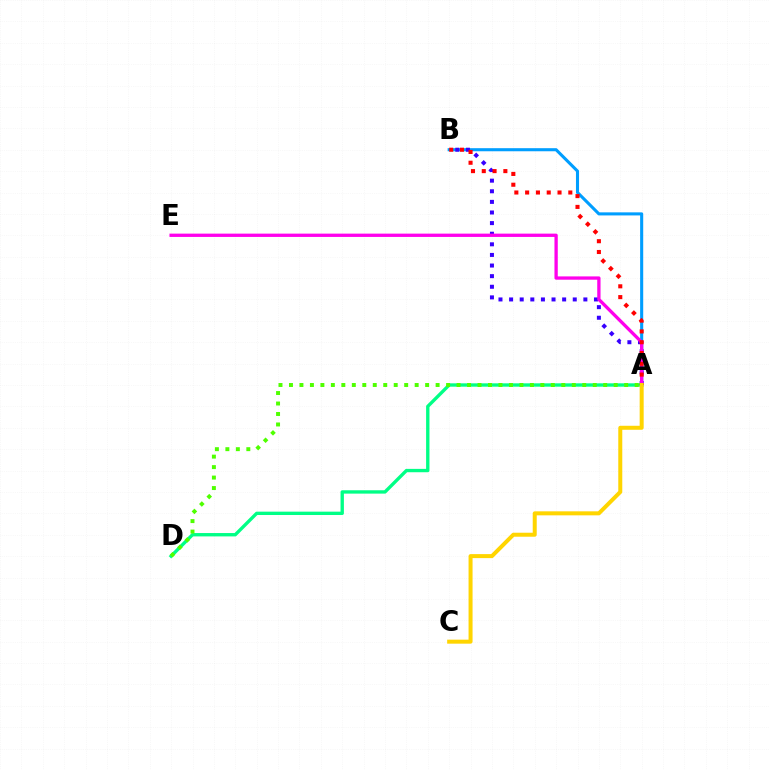{('A', 'B'): [{'color': '#009eff', 'line_style': 'solid', 'thickness': 2.22}, {'color': '#3700ff', 'line_style': 'dotted', 'thickness': 2.88}, {'color': '#ff0000', 'line_style': 'dotted', 'thickness': 2.93}], ('A', 'E'): [{'color': '#ff00ed', 'line_style': 'solid', 'thickness': 2.38}], ('A', 'D'): [{'color': '#00ff86', 'line_style': 'solid', 'thickness': 2.42}, {'color': '#4fff00', 'line_style': 'dotted', 'thickness': 2.85}], ('A', 'C'): [{'color': '#ffd500', 'line_style': 'solid', 'thickness': 2.88}]}